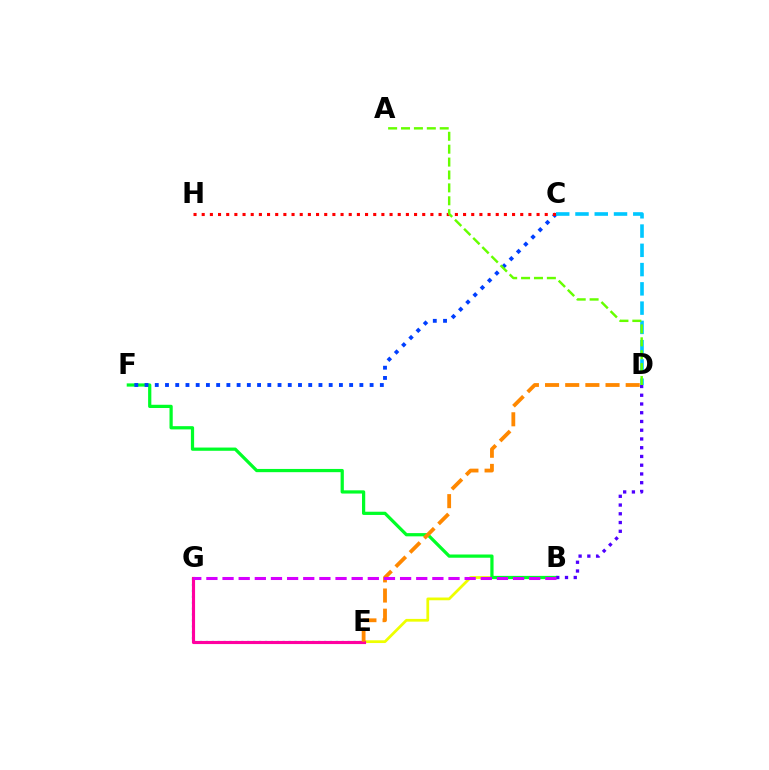{('B', 'E'): [{'color': '#eeff00', 'line_style': 'solid', 'thickness': 1.98}], ('B', 'F'): [{'color': '#00ff27', 'line_style': 'solid', 'thickness': 2.33}], ('E', 'G'): [{'color': '#00ffaf', 'line_style': 'dotted', 'thickness': 1.61}, {'color': '#ff00a0', 'line_style': 'solid', 'thickness': 2.26}], ('C', 'F'): [{'color': '#003fff', 'line_style': 'dotted', 'thickness': 2.78}], ('C', 'D'): [{'color': '#00c7ff', 'line_style': 'dashed', 'thickness': 2.62}], ('C', 'H'): [{'color': '#ff0000', 'line_style': 'dotted', 'thickness': 2.22}], ('B', 'D'): [{'color': '#4f00ff', 'line_style': 'dotted', 'thickness': 2.38}], ('D', 'E'): [{'color': '#ff8800', 'line_style': 'dashed', 'thickness': 2.74}], ('A', 'D'): [{'color': '#66ff00', 'line_style': 'dashed', 'thickness': 1.75}], ('B', 'G'): [{'color': '#d600ff', 'line_style': 'dashed', 'thickness': 2.19}]}